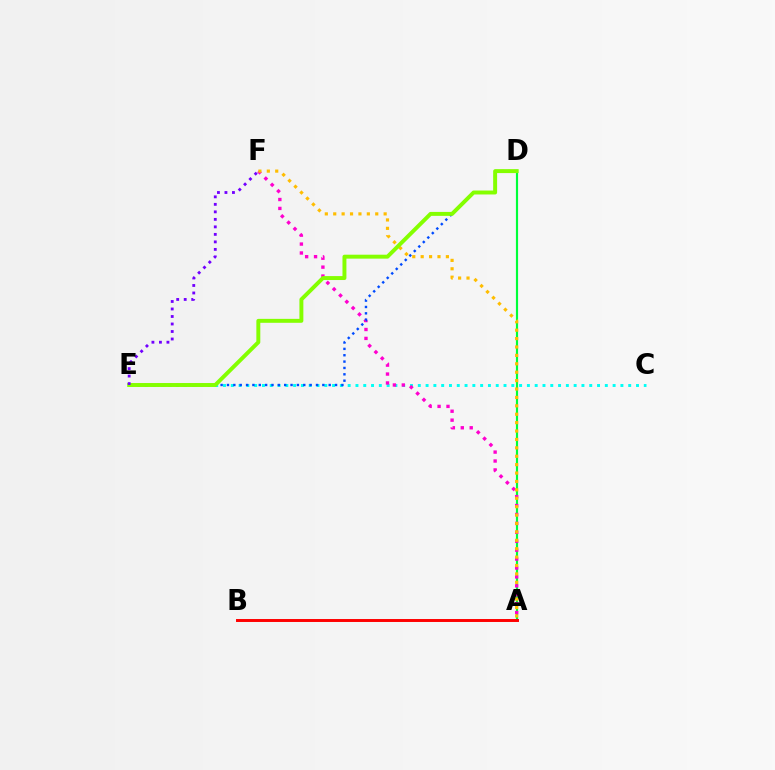{('C', 'E'): [{'color': '#00fff6', 'line_style': 'dotted', 'thickness': 2.12}], ('A', 'D'): [{'color': '#00ff39', 'line_style': 'solid', 'thickness': 1.56}], ('A', 'F'): [{'color': '#ff00cf', 'line_style': 'dotted', 'thickness': 2.42}, {'color': '#ffbd00', 'line_style': 'dotted', 'thickness': 2.28}], ('D', 'E'): [{'color': '#004bff', 'line_style': 'dotted', 'thickness': 1.73}, {'color': '#84ff00', 'line_style': 'solid', 'thickness': 2.84}], ('A', 'B'): [{'color': '#ff0000', 'line_style': 'solid', 'thickness': 2.12}], ('E', 'F'): [{'color': '#7200ff', 'line_style': 'dotted', 'thickness': 2.04}]}